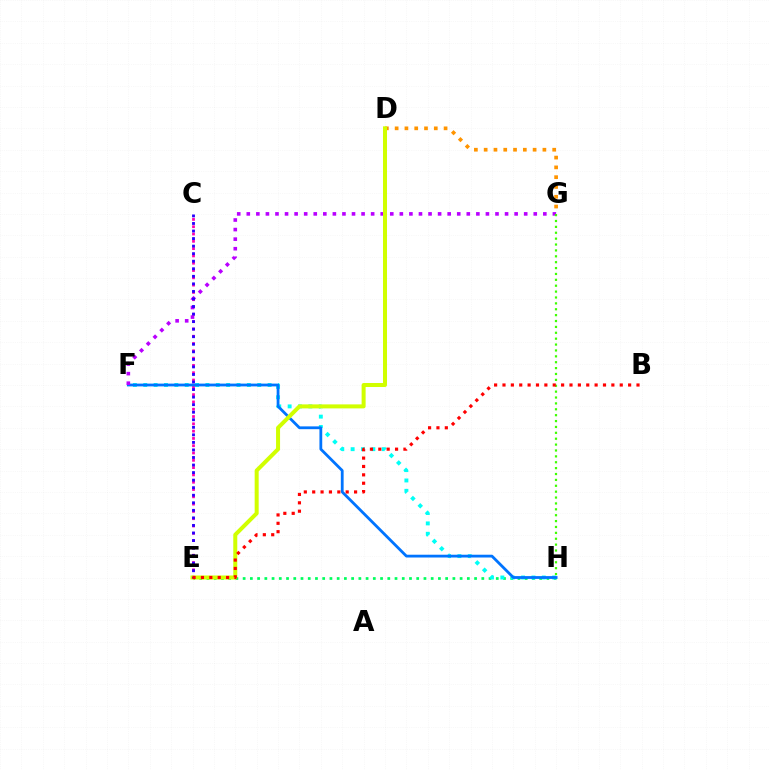{('D', 'G'): [{'color': '#ff9400', 'line_style': 'dotted', 'thickness': 2.66}], ('E', 'H'): [{'color': '#00ff5c', 'line_style': 'dotted', 'thickness': 1.97}], ('F', 'H'): [{'color': '#00fff6', 'line_style': 'dotted', 'thickness': 2.81}, {'color': '#0074ff', 'line_style': 'solid', 'thickness': 2.01}], ('C', 'E'): [{'color': '#ff00ac', 'line_style': 'dotted', 'thickness': 1.98}, {'color': '#2500ff', 'line_style': 'dotted', 'thickness': 2.05}], ('F', 'G'): [{'color': '#b900ff', 'line_style': 'dotted', 'thickness': 2.6}], ('G', 'H'): [{'color': '#3dff00', 'line_style': 'dotted', 'thickness': 1.6}], ('D', 'E'): [{'color': '#d1ff00', 'line_style': 'solid', 'thickness': 2.88}], ('B', 'E'): [{'color': '#ff0000', 'line_style': 'dotted', 'thickness': 2.28}]}